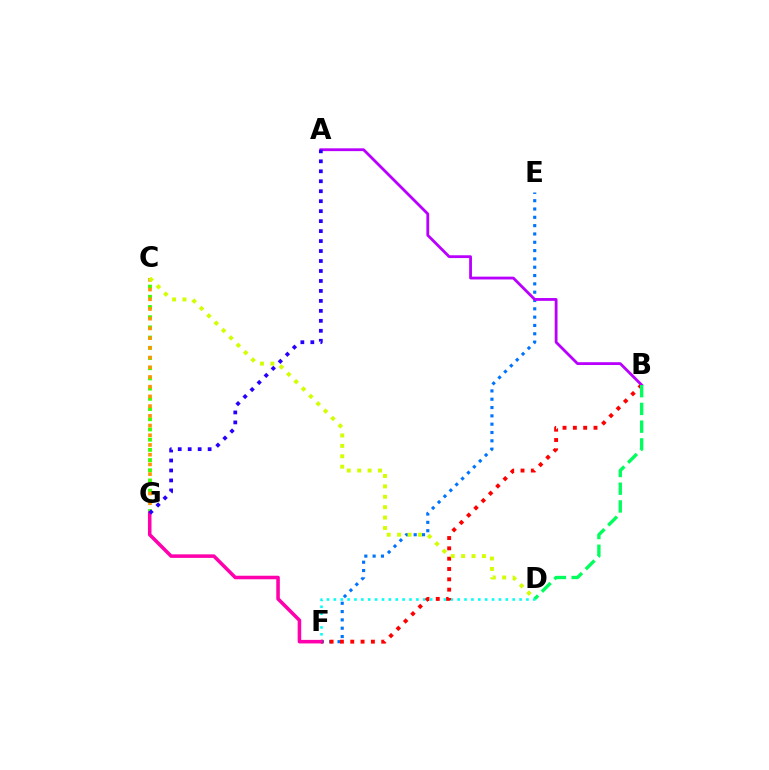{('D', 'F'): [{'color': '#00fff6', 'line_style': 'dotted', 'thickness': 1.87}], ('E', 'F'): [{'color': '#0074ff', 'line_style': 'dotted', 'thickness': 2.26}], ('B', 'F'): [{'color': '#ff0000', 'line_style': 'dotted', 'thickness': 2.8}], ('C', 'G'): [{'color': '#3dff00', 'line_style': 'dotted', 'thickness': 2.77}, {'color': '#ff9400', 'line_style': 'dotted', 'thickness': 2.64}], ('A', 'B'): [{'color': '#b900ff', 'line_style': 'solid', 'thickness': 2.02}], ('C', 'D'): [{'color': '#d1ff00', 'line_style': 'dotted', 'thickness': 2.83}], ('F', 'G'): [{'color': '#ff00ac', 'line_style': 'solid', 'thickness': 2.55}], ('A', 'G'): [{'color': '#2500ff', 'line_style': 'dotted', 'thickness': 2.71}], ('B', 'D'): [{'color': '#00ff5c', 'line_style': 'dashed', 'thickness': 2.41}]}